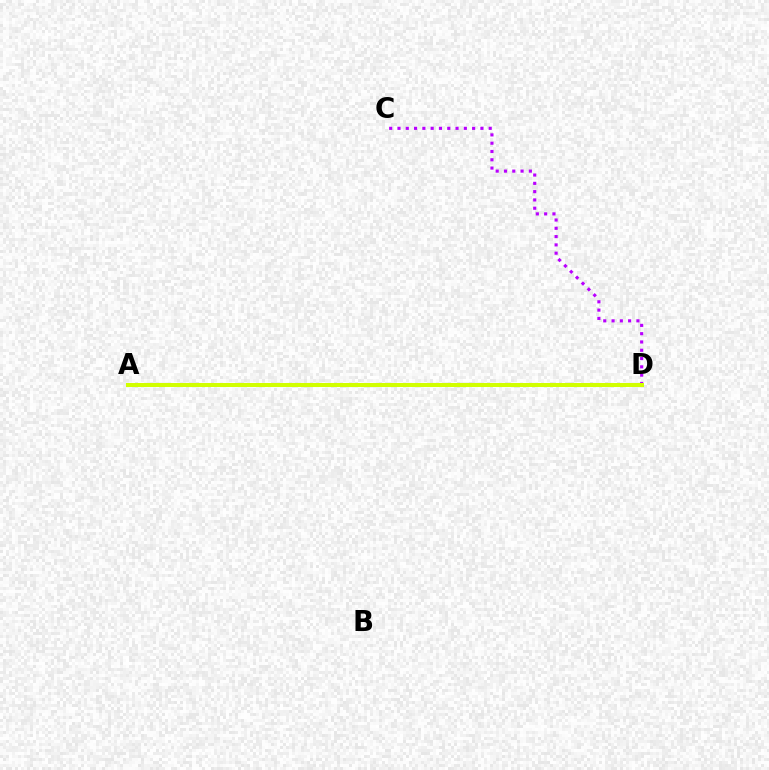{('C', 'D'): [{'color': '#b900ff', 'line_style': 'dotted', 'thickness': 2.25}], ('A', 'D'): [{'color': '#ff0000', 'line_style': 'dashed', 'thickness': 2.6}, {'color': '#00ff5c', 'line_style': 'dashed', 'thickness': 2.77}, {'color': '#0074ff', 'line_style': 'solid', 'thickness': 2.88}, {'color': '#d1ff00', 'line_style': 'solid', 'thickness': 2.9}]}